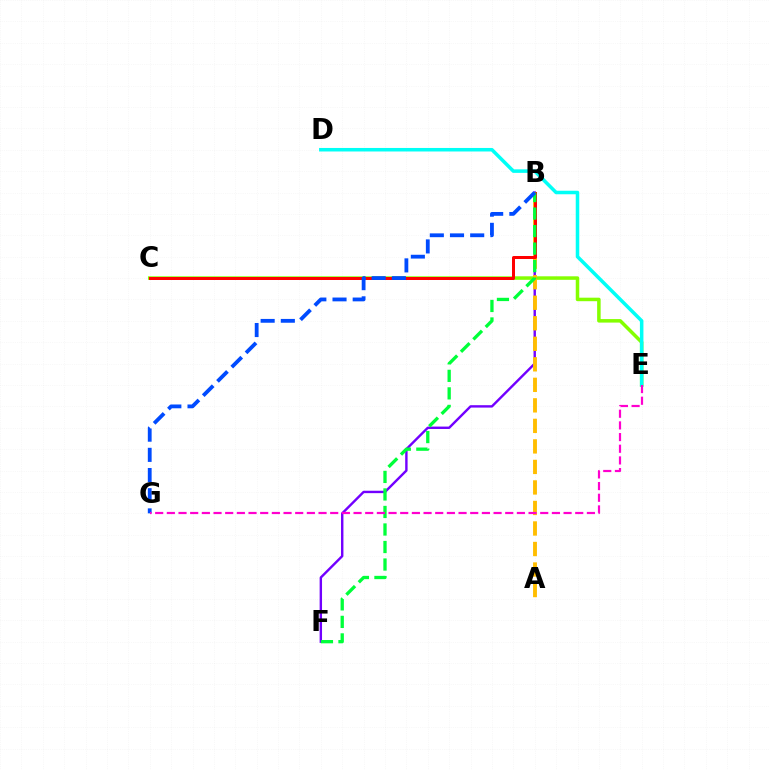{('C', 'E'): [{'color': '#84ff00', 'line_style': 'solid', 'thickness': 2.53}], ('B', 'F'): [{'color': '#7200ff', 'line_style': 'solid', 'thickness': 1.73}, {'color': '#00ff39', 'line_style': 'dashed', 'thickness': 2.38}], ('A', 'B'): [{'color': '#ffbd00', 'line_style': 'dashed', 'thickness': 2.79}], ('B', 'C'): [{'color': '#ff0000', 'line_style': 'solid', 'thickness': 2.16}], ('D', 'E'): [{'color': '#00fff6', 'line_style': 'solid', 'thickness': 2.54}], ('B', 'G'): [{'color': '#004bff', 'line_style': 'dashed', 'thickness': 2.74}], ('E', 'G'): [{'color': '#ff00cf', 'line_style': 'dashed', 'thickness': 1.59}]}